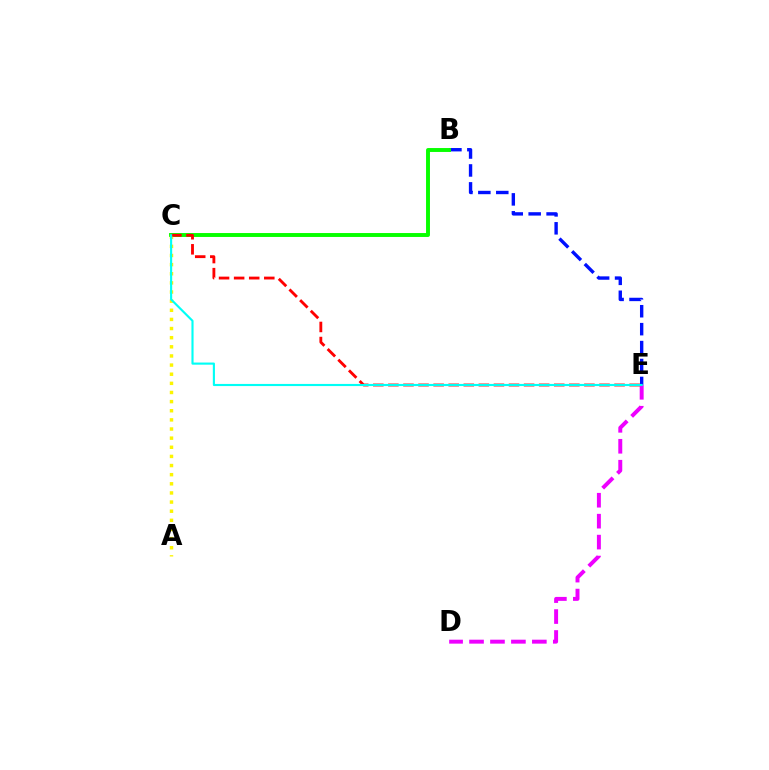{('D', 'E'): [{'color': '#ee00ff', 'line_style': 'dashed', 'thickness': 2.84}], ('B', 'E'): [{'color': '#0010ff', 'line_style': 'dashed', 'thickness': 2.44}], ('B', 'C'): [{'color': '#08ff00', 'line_style': 'solid', 'thickness': 2.82}], ('A', 'C'): [{'color': '#fcf500', 'line_style': 'dotted', 'thickness': 2.48}], ('C', 'E'): [{'color': '#ff0000', 'line_style': 'dashed', 'thickness': 2.05}, {'color': '#00fff6', 'line_style': 'solid', 'thickness': 1.54}]}